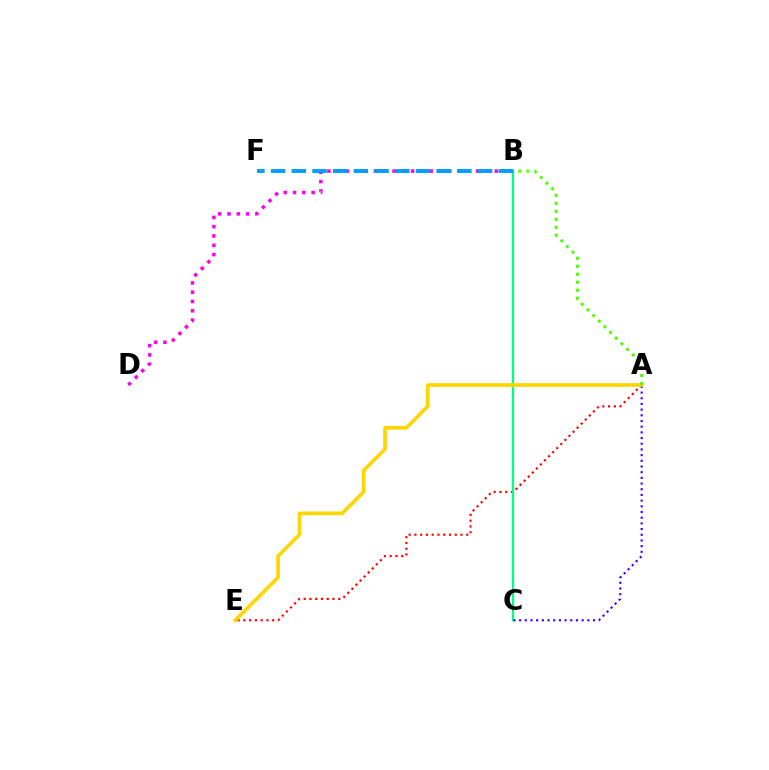{('A', 'E'): [{'color': '#ff0000', 'line_style': 'dotted', 'thickness': 1.57}, {'color': '#ffd500', 'line_style': 'solid', 'thickness': 2.63}], ('B', 'C'): [{'color': '#00ff86', 'line_style': 'solid', 'thickness': 1.66}], ('A', 'C'): [{'color': '#3700ff', 'line_style': 'dotted', 'thickness': 1.55}], ('B', 'D'): [{'color': '#ff00ed', 'line_style': 'dotted', 'thickness': 2.53}], ('A', 'B'): [{'color': '#4fff00', 'line_style': 'dotted', 'thickness': 2.17}], ('B', 'F'): [{'color': '#009eff', 'line_style': 'dashed', 'thickness': 2.81}]}